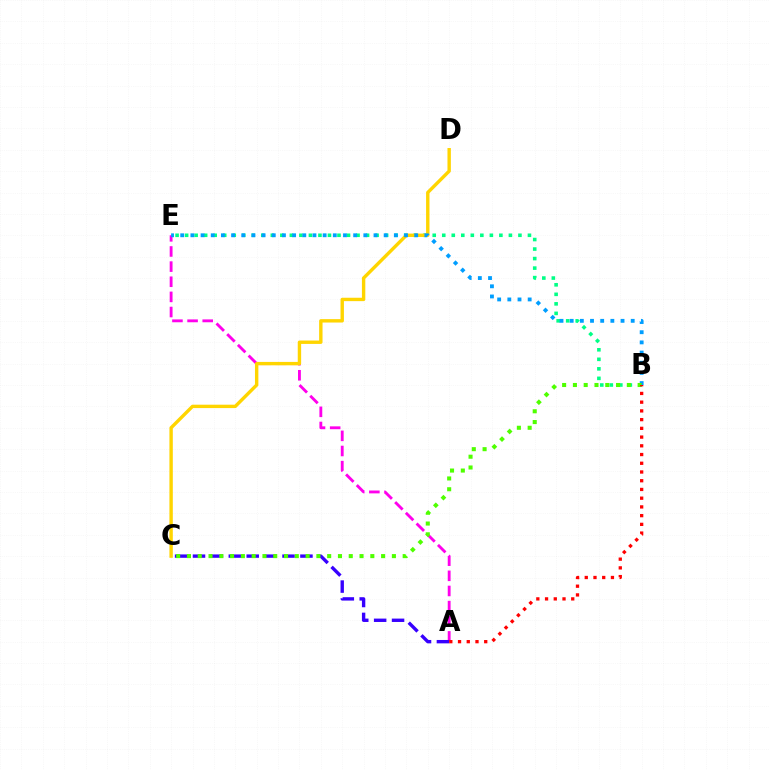{('B', 'E'): [{'color': '#00ff86', 'line_style': 'dotted', 'thickness': 2.59}, {'color': '#009eff', 'line_style': 'dotted', 'thickness': 2.76}], ('A', 'E'): [{'color': '#ff00ed', 'line_style': 'dashed', 'thickness': 2.06}], ('A', 'C'): [{'color': '#3700ff', 'line_style': 'dashed', 'thickness': 2.43}], ('C', 'D'): [{'color': '#ffd500', 'line_style': 'solid', 'thickness': 2.45}], ('B', 'C'): [{'color': '#4fff00', 'line_style': 'dotted', 'thickness': 2.93}], ('A', 'B'): [{'color': '#ff0000', 'line_style': 'dotted', 'thickness': 2.37}]}